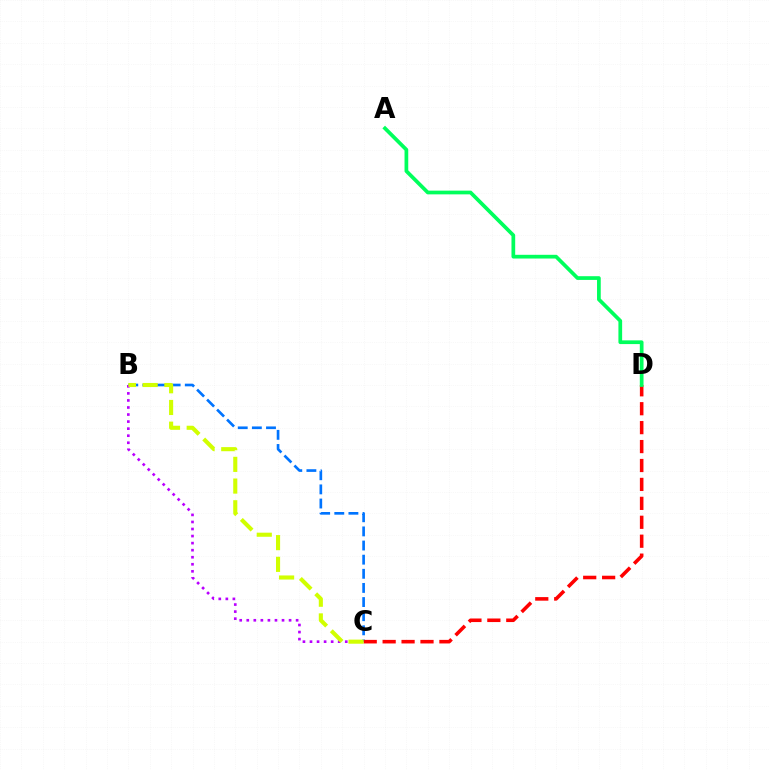{('B', 'C'): [{'color': '#0074ff', 'line_style': 'dashed', 'thickness': 1.92}, {'color': '#b900ff', 'line_style': 'dotted', 'thickness': 1.92}, {'color': '#d1ff00', 'line_style': 'dashed', 'thickness': 2.95}], ('C', 'D'): [{'color': '#ff0000', 'line_style': 'dashed', 'thickness': 2.57}], ('A', 'D'): [{'color': '#00ff5c', 'line_style': 'solid', 'thickness': 2.68}]}